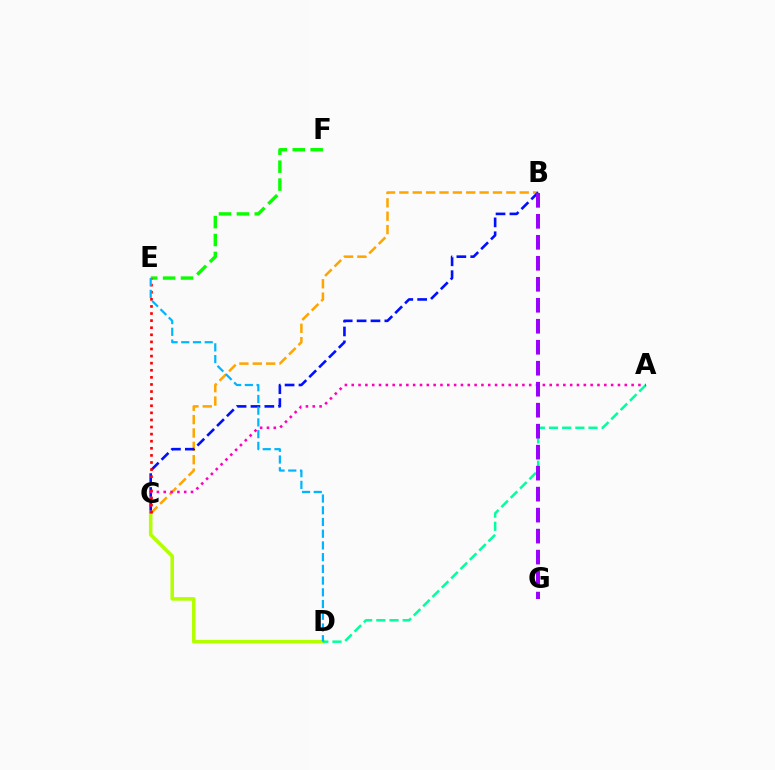{('B', 'C'): [{'color': '#ffa500', 'line_style': 'dashed', 'thickness': 1.82}, {'color': '#0010ff', 'line_style': 'dashed', 'thickness': 1.89}], ('C', 'D'): [{'color': '#b3ff00', 'line_style': 'solid', 'thickness': 2.56}], ('E', 'F'): [{'color': '#08ff00', 'line_style': 'dashed', 'thickness': 2.43}], ('A', 'D'): [{'color': '#00ff9d', 'line_style': 'dashed', 'thickness': 1.79}], ('A', 'C'): [{'color': '#ff00bd', 'line_style': 'dotted', 'thickness': 1.85}], ('C', 'E'): [{'color': '#ff0000', 'line_style': 'dotted', 'thickness': 1.93}], ('D', 'E'): [{'color': '#00b5ff', 'line_style': 'dashed', 'thickness': 1.59}], ('B', 'G'): [{'color': '#9b00ff', 'line_style': 'dashed', 'thickness': 2.85}]}